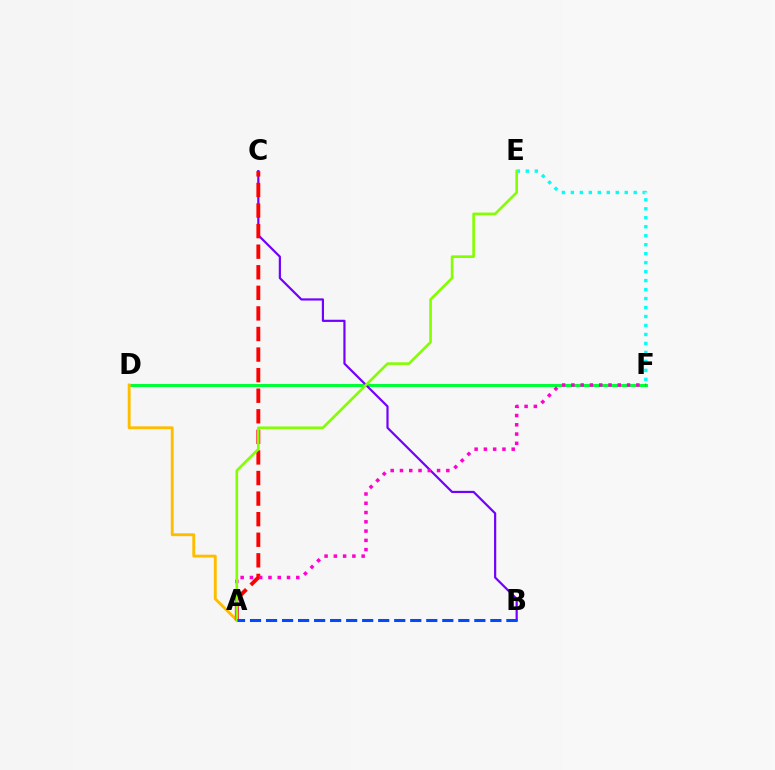{('D', 'F'): [{'color': '#00ff39', 'line_style': 'solid', 'thickness': 2.19}], ('B', 'C'): [{'color': '#7200ff', 'line_style': 'solid', 'thickness': 1.58}], ('A', 'D'): [{'color': '#ffbd00', 'line_style': 'solid', 'thickness': 2.08}], ('E', 'F'): [{'color': '#00fff6', 'line_style': 'dotted', 'thickness': 2.44}], ('A', 'C'): [{'color': '#ff0000', 'line_style': 'dashed', 'thickness': 2.8}], ('A', 'F'): [{'color': '#ff00cf', 'line_style': 'dotted', 'thickness': 2.52}], ('A', 'E'): [{'color': '#84ff00', 'line_style': 'solid', 'thickness': 1.89}], ('A', 'B'): [{'color': '#004bff', 'line_style': 'dashed', 'thickness': 2.18}]}